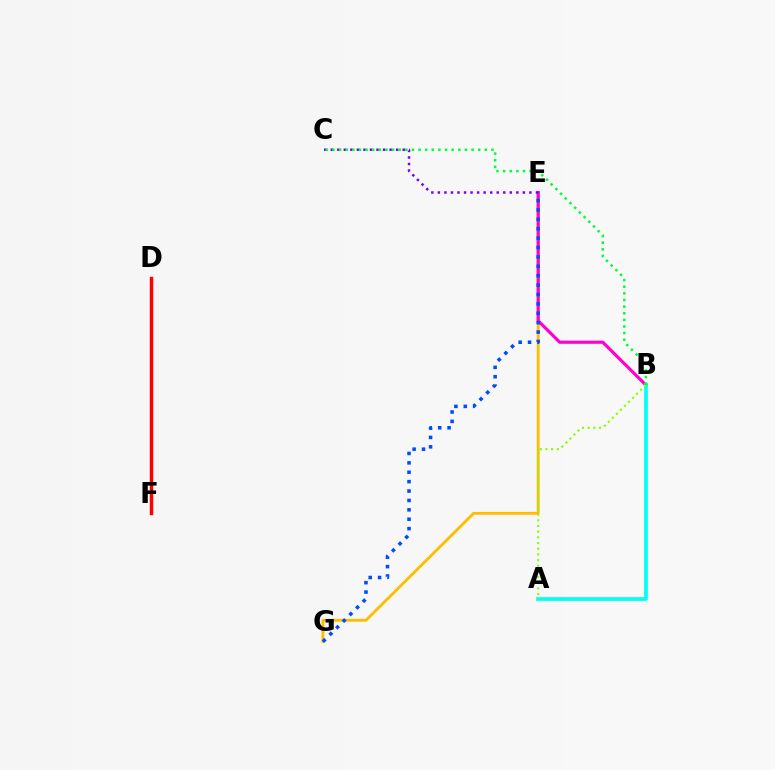{('E', 'G'): [{'color': '#ffbd00', 'line_style': 'solid', 'thickness': 2.05}, {'color': '#004bff', 'line_style': 'dotted', 'thickness': 2.55}], ('B', 'E'): [{'color': '#ff00cf', 'line_style': 'solid', 'thickness': 2.28}], ('D', 'F'): [{'color': '#ff0000', 'line_style': 'solid', 'thickness': 2.46}], ('A', 'B'): [{'color': '#00fff6', 'line_style': 'solid', 'thickness': 2.65}, {'color': '#84ff00', 'line_style': 'dotted', 'thickness': 1.54}], ('C', 'E'): [{'color': '#7200ff', 'line_style': 'dotted', 'thickness': 1.78}], ('B', 'C'): [{'color': '#00ff39', 'line_style': 'dotted', 'thickness': 1.8}]}